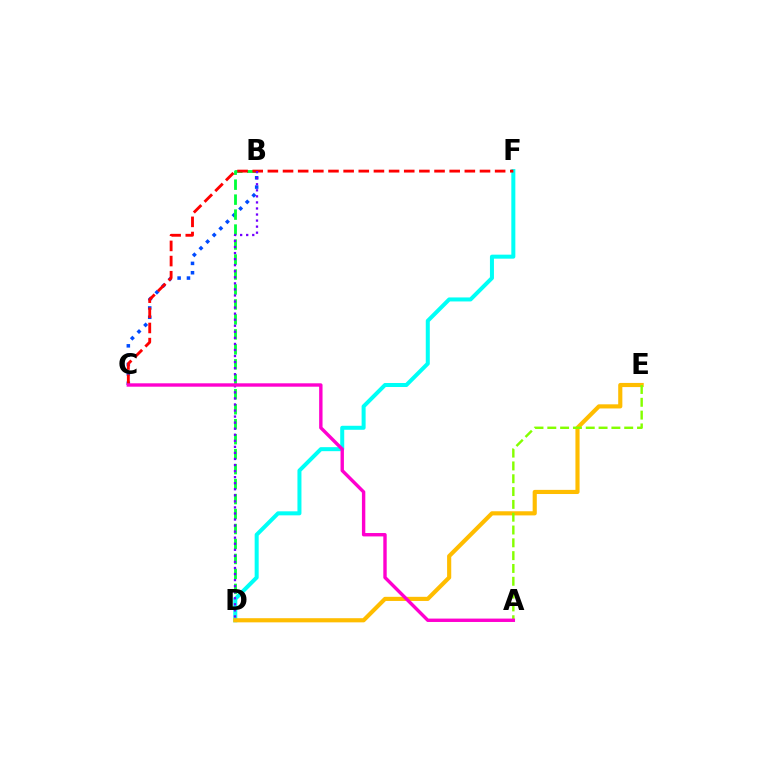{('B', 'C'): [{'color': '#004bff', 'line_style': 'dotted', 'thickness': 2.54}], ('B', 'D'): [{'color': '#00ff39', 'line_style': 'dashed', 'thickness': 2.03}, {'color': '#7200ff', 'line_style': 'dotted', 'thickness': 1.65}], ('D', 'F'): [{'color': '#00fff6', 'line_style': 'solid', 'thickness': 2.89}], ('D', 'E'): [{'color': '#ffbd00', 'line_style': 'solid', 'thickness': 2.98}], ('C', 'F'): [{'color': '#ff0000', 'line_style': 'dashed', 'thickness': 2.06}], ('A', 'E'): [{'color': '#84ff00', 'line_style': 'dashed', 'thickness': 1.74}], ('A', 'C'): [{'color': '#ff00cf', 'line_style': 'solid', 'thickness': 2.44}]}